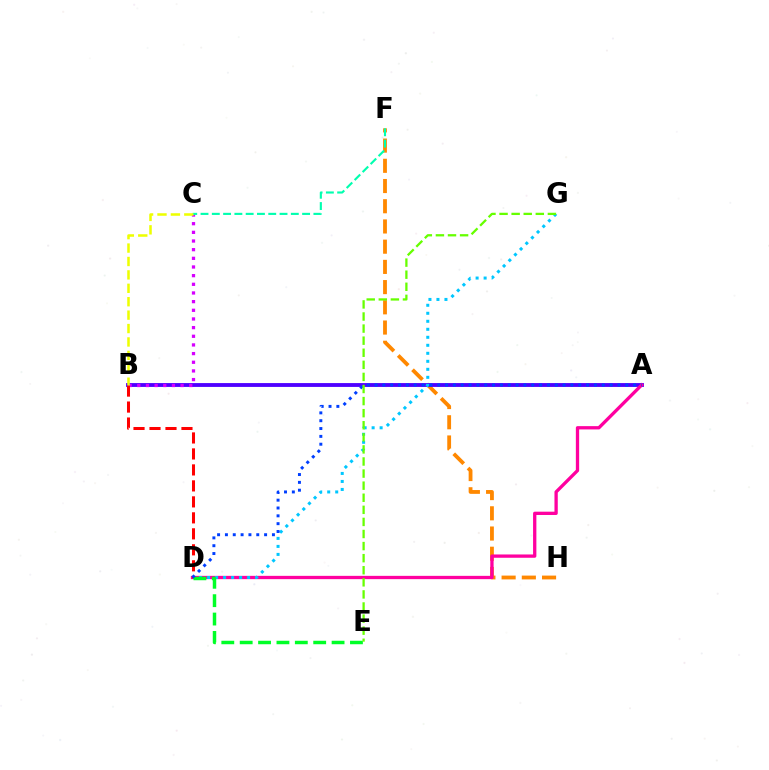{('F', 'H'): [{'color': '#ff8800', 'line_style': 'dashed', 'thickness': 2.75}], ('A', 'B'): [{'color': '#4f00ff', 'line_style': 'solid', 'thickness': 2.77}], ('A', 'D'): [{'color': '#ff00a0', 'line_style': 'solid', 'thickness': 2.38}, {'color': '#003fff', 'line_style': 'dotted', 'thickness': 2.13}], ('B', 'C'): [{'color': '#d600ff', 'line_style': 'dotted', 'thickness': 2.35}, {'color': '#eeff00', 'line_style': 'dashed', 'thickness': 1.82}], ('D', 'G'): [{'color': '#00c7ff', 'line_style': 'dotted', 'thickness': 2.17}], ('B', 'D'): [{'color': '#ff0000', 'line_style': 'dashed', 'thickness': 2.17}], ('D', 'E'): [{'color': '#00ff27', 'line_style': 'dashed', 'thickness': 2.5}], ('C', 'F'): [{'color': '#00ffaf', 'line_style': 'dashed', 'thickness': 1.53}], ('E', 'G'): [{'color': '#66ff00', 'line_style': 'dashed', 'thickness': 1.64}]}